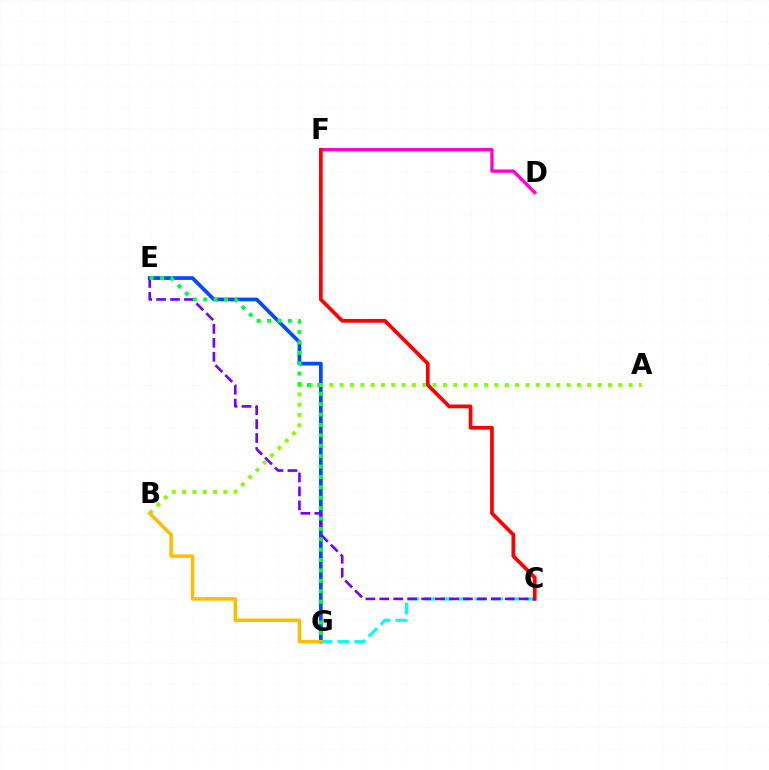{('E', 'G'): [{'color': '#004bff', 'line_style': 'solid', 'thickness': 2.68}, {'color': '#00ff39', 'line_style': 'dotted', 'thickness': 2.82}], ('A', 'B'): [{'color': '#84ff00', 'line_style': 'dotted', 'thickness': 2.8}], ('D', 'F'): [{'color': '#ff00cf', 'line_style': 'solid', 'thickness': 2.39}], ('C', 'G'): [{'color': '#00fff6', 'line_style': 'dashed', 'thickness': 2.27}], ('B', 'G'): [{'color': '#ffbd00', 'line_style': 'solid', 'thickness': 2.53}], ('C', 'F'): [{'color': '#ff0000', 'line_style': 'solid', 'thickness': 2.69}], ('C', 'E'): [{'color': '#7200ff', 'line_style': 'dashed', 'thickness': 1.89}]}